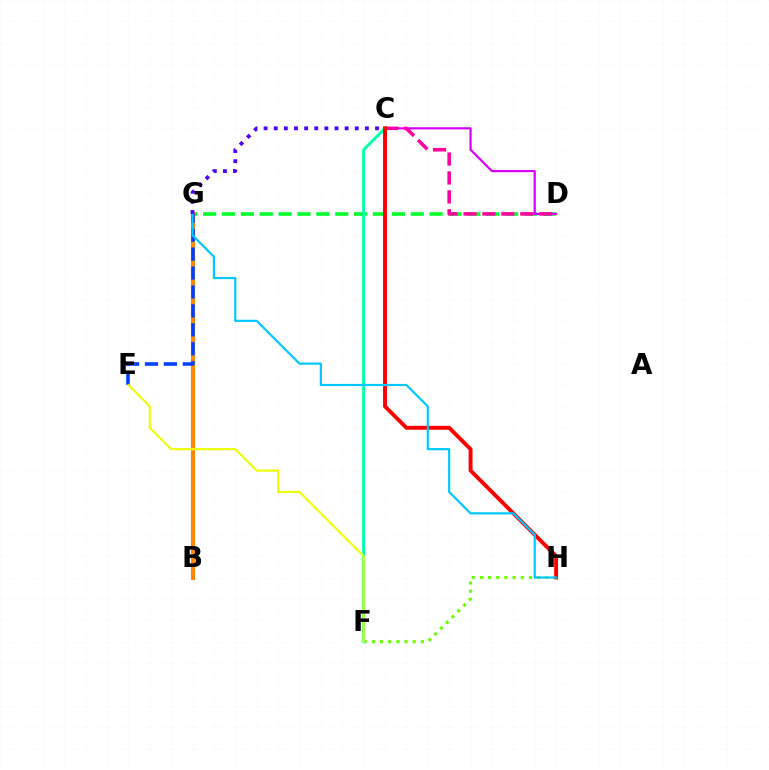{('D', 'G'): [{'color': '#00ff27', 'line_style': 'dashed', 'thickness': 2.56}], ('C', 'D'): [{'color': '#d600ff', 'line_style': 'solid', 'thickness': 1.59}, {'color': '#ff00a0', 'line_style': 'dashed', 'thickness': 2.57}], ('F', 'H'): [{'color': '#66ff00', 'line_style': 'dotted', 'thickness': 2.22}], ('B', 'G'): [{'color': '#ff8800', 'line_style': 'solid', 'thickness': 2.98}], ('C', 'F'): [{'color': '#00ffaf', 'line_style': 'solid', 'thickness': 2.12}], ('C', 'H'): [{'color': '#ff0000', 'line_style': 'solid', 'thickness': 2.81}], ('E', 'G'): [{'color': '#003fff', 'line_style': 'dashed', 'thickness': 2.57}], ('G', 'H'): [{'color': '#00c7ff', 'line_style': 'solid', 'thickness': 1.57}], ('C', 'G'): [{'color': '#4f00ff', 'line_style': 'dotted', 'thickness': 2.75}], ('E', 'F'): [{'color': '#eeff00', 'line_style': 'solid', 'thickness': 1.52}]}